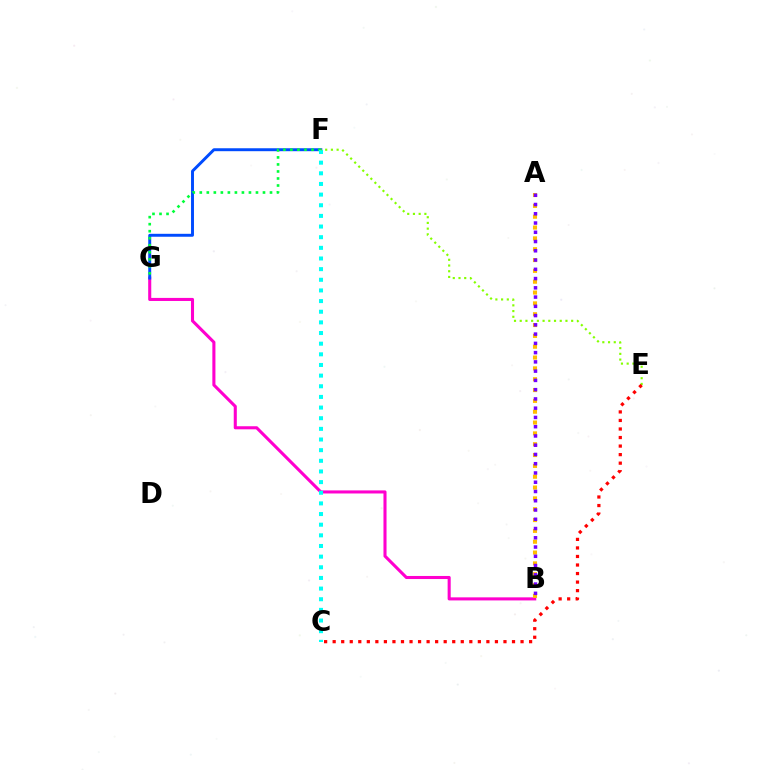{('B', 'G'): [{'color': '#ff00cf', 'line_style': 'solid', 'thickness': 2.21}], ('F', 'G'): [{'color': '#004bff', 'line_style': 'solid', 'thickness': 2.11}, {'color': '#00ff39', 'line_style': 'dotted', 'thickness': 1.91}], ('C', 'F'): [{'color': '#00fff6', 'line_style': 'dotted', 'thickness': 2.89}], ('A', 'B'): [{'color': '#ffbd00', 'line_style': 'dotted', 'thickness': 2.94}, {'color': '#7200ff', 'line_style': 'dotted', 'thickness': 2.52}], ('E', 'F'): [{'color': '#84ff00', 'line_style': 'dotted', 'thickness': 1.55}], ('C', 'E'): [{'color': '#ff0000', 'line_style': 'dotted', 'thickness': 2.32}]}